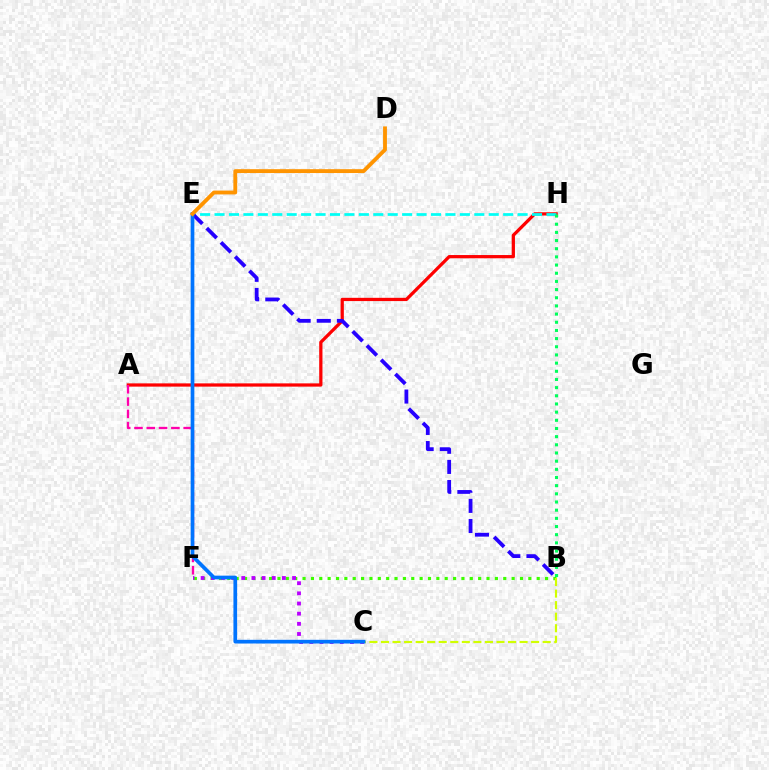{('B', 'F'): [{'color': '#3dff00', 'line_style': 'dotted', 'thickness': 2.27}], ('C', 'F'): [{'color': '#b900ff', 'line_style': 'dotted', 'thickness': 2.76}], ('B', 'C'): [{'color': '#d1ff00', 'line_style': 'dashed', 'thickness': 1.57}], ('A', 'H'): [{'color': '#ff0000', 'line_style': 'solid', 'thickness': 2.34}], ('A', 'F'): [{'color': '#ff00ac', 'line_style': 'dashed', 'thickness': 1.67}], ('E', 'H'): [{'color': '#00fff6', 'line_style': 'dashed', 'thickness': 1.96}], ('B', 'H'): [{'color': '#00ff5c', 'line_style': 'dotted', 'thickness': 2.22}], ('B', 'E'): [{'color': '#2500ff', 'line_style': 'dashed', 'thickness': 2.73}], ('C', 'E'): [{'color': '#0074ff', 'line_style': 'solid', 'thickness': 2.66}], ('D', 'E'): [{'color': '#ff9400', 'line_style': 'solid', 'thickness': 2.77}]}